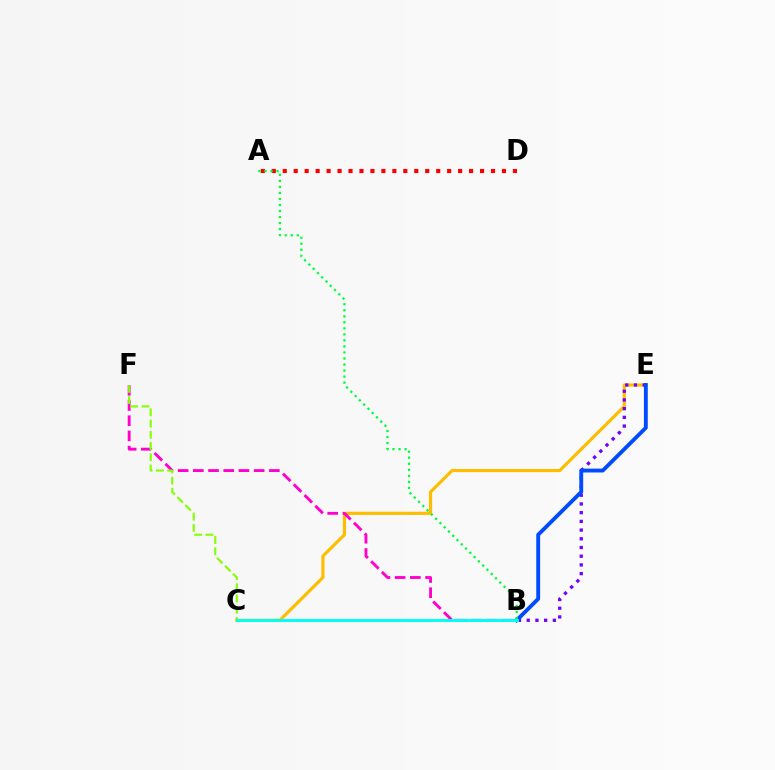{('C', 'E'): [{'color': '#ffbd00', 'line_style': 'solid', 'thickness': 2.27}], ('A', 'D'): [{'color': '#ff0000', 'line_style': 'dotted', 'thickness': 2.98}], ('B', 'F'): [{'color': '#ff00cf', 'line_style': 'dashed', 'thickness': 2.07}], ('B', 'E'): [{'color': '#7200ff', 'line_style': 'dotted', 'thickness': 2.37}, {'color': '#004bff', 'line_style': 'solid', 'thickness': 2.78}], ('C', 'F'): [{'color': '#84ff00', 'line_style': 'dashed', 'thickness': 1.53}], ('A', 'B'): [{'color': '#00ff39', 'line_style': 'dotted', 'thickness': 1.64}], ('B', 'C'): [{'color': '#00fff6', 'line_style': 'solid', 'thickness': 2.12}]}